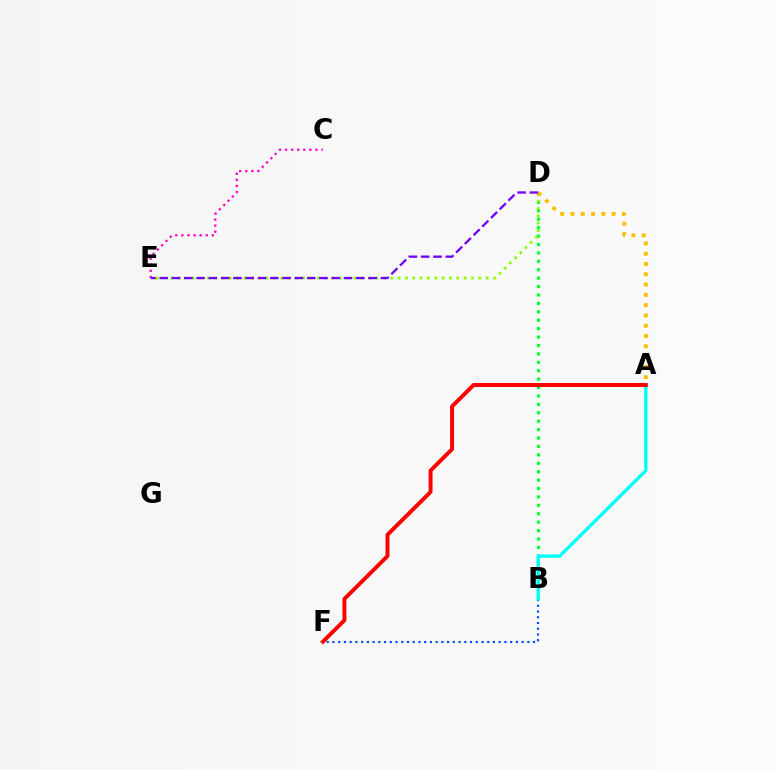{('B', 'D'): [{'color': '#00ff39', 'line_style': 'dotted', 'thickness': 2.29}], ('B', 'F'): [{'color': '#004bff', 'line_style': 'dotted', 'thickness': 1.56}], ('D', 'E'): [{'color': '#84ff00', 'line_style': 'dotted', 'thickness': 1.99}, {'color': '#7200ff', 'line_style': 'dashed', 'thickness': 1.67}], ('A', 'B'): [{'color': '#00fff6', 'line_style': 'solid', 'thickness': 2.39}], ('A', 'D'): [{'color': '#ffbd00', 'line_style': 'dotted', 'thickness': 2.8}], ('A', 'F'): [{'color': '#ff0000', 'line_style': 'solid', 'thickness': 2.83}], ('C', 'E'): [{'color': '#ff00cf', 'line_style': 'dotted', 'thickness': 1.65}]}